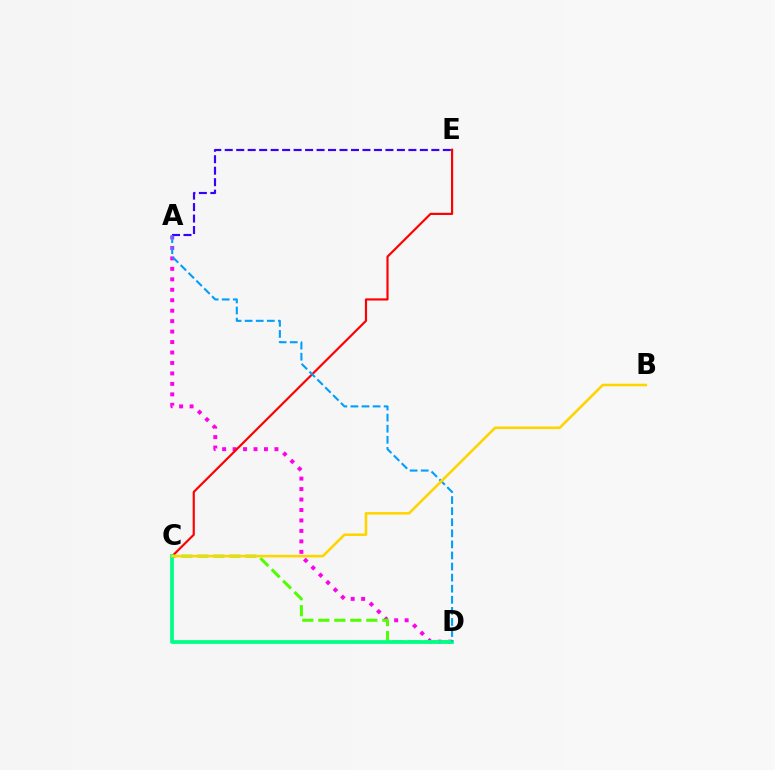{('A', 'D'): [{'color': '#ff00ed', 'line_style': 'dotted', 'thickness': 2.84}, {'color': '#009eff', 'line_style': 'dashed', 'thickness': 1.51}], ('C', 'E'): [{'color': '#ff0000', 'line_style': 'solid', 'thickness': 1.56}], ('A', 'E'): [{'color': '#3700ff', 'line_style': 'dashed', 'thickness': 1.56}], ('C', 'D'): [{'color': '#4fff00', 'line_style': 'dashed', 'thickness': 2.17}, {'color': '#00ff86', 'line_style': 'solid', 'thickness': 2.69}], ('B', 'C'): [{'color': '#ffd500', 'line_style': 'solid', 'thickness': 1.87}]}